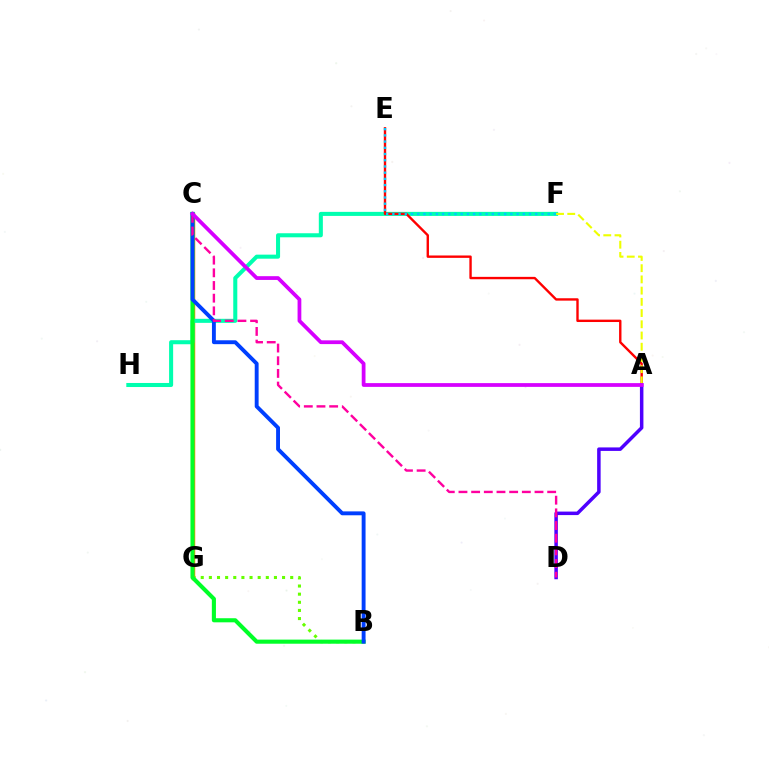{('B', 'G'): [{'color': '#66ff00', 'line_style': 'dotted', 'thickness': 2.21}], ('C', 'G'): [{'color': '#ff8800', 'line_style': 'solid', 'thickness': 2.52}], ('F', 'H'): [{'color': '#00ffaf', 'line_style': 'solid', 'thickness': 2.91}], ('A', 'E'): [{'color': '#ff0000', 'line_style': 'solid', 'thickness': 1.72}], ('E', 'F'): [{'color': '#00c7ff', 'line_style': 'dotted', 'thickness': 1.69}], ('B', 'C'): [{'color': '#00ff27', 'line_style': 'solid', 'thickness': 2.95}, {'color': '#003fff', 'line_style': 'solid', 'thickness': 2.8}], ('A', 'F'): [{'color': '#eeff00', 'line_style': 'dashed', 'thickness': 1.52}], ('A', 'D'): [{'color': '#4f00ff', 'line_style': 'solid', 'thickness': 2.52}], ('C', 'D'): [{'color': '#ff00a0', 'line_style': 'dashed', 'thickness': 1.72}], ('A', 'C'): [{'color': '#d600ff', 'line_style': 'solid', 'thickness': 2.71}]}